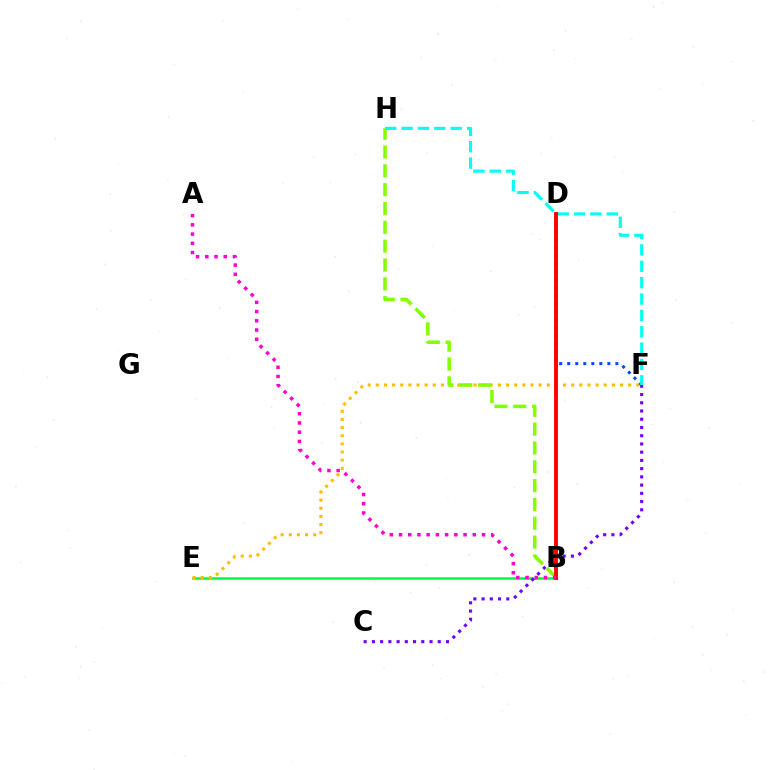{('B', 'E'): [{'color': '#00ff39', 'line_style': 'solid', 'thickness': 1.8}], ('E', 'F'): [{'color': '#ffbd00', 'line_style': 'dotted', 'thickness': 2.21}], ('C', 'F'): [{'color': '#7200ff', 'line_style': 'dotted', 'thickness': 2.24}], ('B', 'H'): [{'color': '#84ff00', 'line_style': 'dashed', 'thickness': 2.56}], ('D', 'F'): [{'color': '#004bff', 'line_style': 'dotted', 'thickness': 2.18}], ('F', 'H'): [{'color': '#00fff6', 'line_style': 'dashed', 'thickness': 2.22}], ('B', 'D'): [{'color': '#ff0000', 'line_style': 'solid', 'thickness': 2.82}], ('A', 'B'): [{'color': '#ff00cf', 'line_style': 'dotted', 'thickness': 2.51}]}